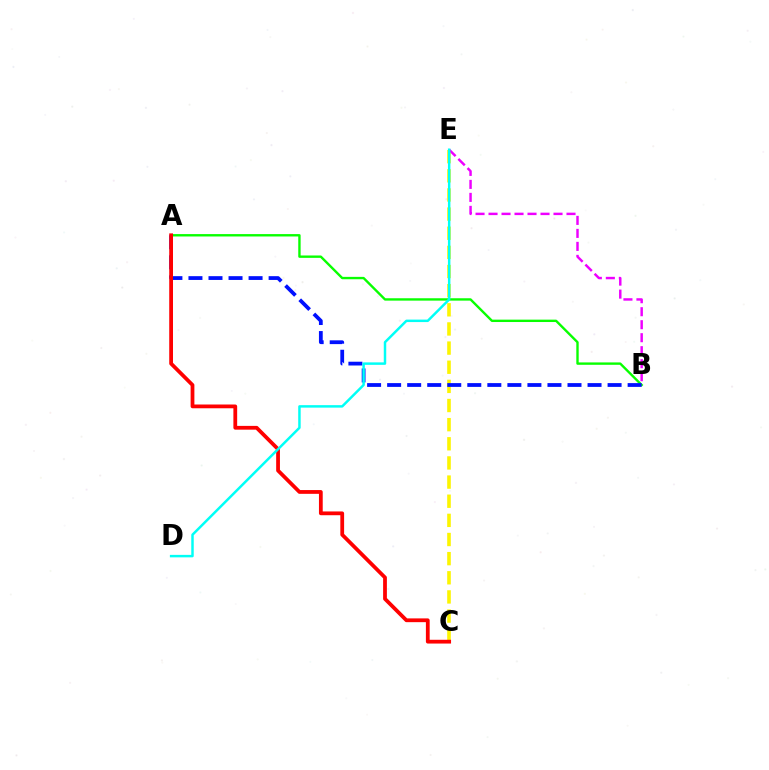{('A', 'B'): [{'color': '#08ff00', 'line_style': 'solid', 'thickness': 1.71}, {'color': '#0010ff', 'line_style': 'dashed', 'thickness': 2.72}], ('C', 'E'): [{'color': '#fcf500', 'line_style': 'dashed', 'thickness': 2.6}], ('B', 'E'): [{'color': '#ee00ff', 'line_style': 'dashed', 'thickness': 1.77}], ('A', 'C'): [{'color': '#ff0000', 'line_style': 'solid', 'thickness': 2.72}], ('D', 'E'): [{'color': '#00fff6', 'line_style': 'solid', 'thickness': 1.78}]}